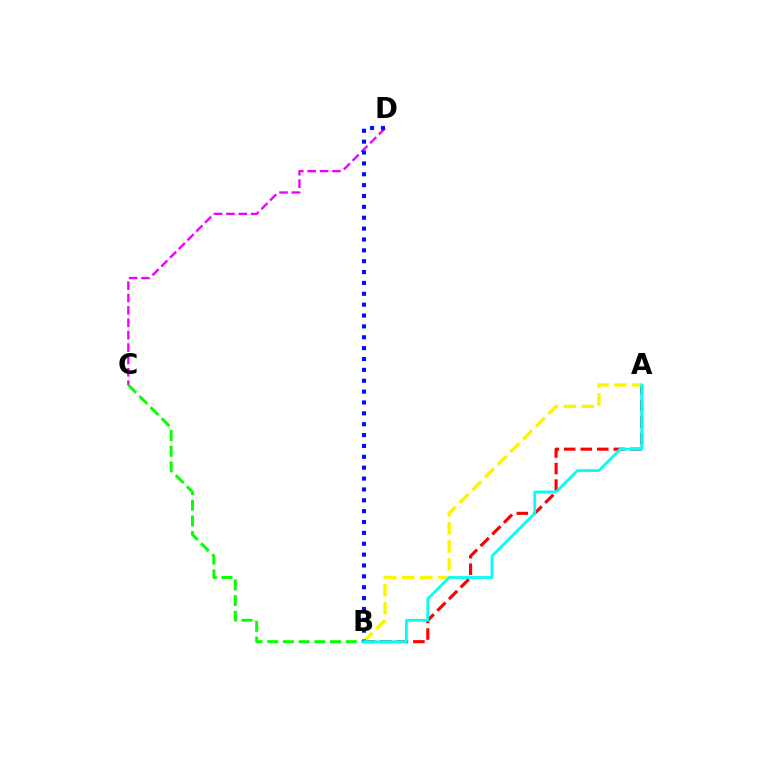{('C', 'D'): [{'color': '#ee00ff', 'line_style': 'dashed', 'thickness': 1.68}], ('A', 'B'): [{'color': '#ff0000', 'line_style': 'dashed', 'thickness': 2.24}, {'color': '#fcf500', 'line_style': 'dashed', 'thickness': 2.45}, {'color': '#00fff6', 'line_style': 'solid', 'thickness': 2.0}], ('B', 'C'): [{'color': '#08ff00', 'line_style': 'dashed', 'thickness': 2.13}], ('B', 'D'): [{'color': '#0010ff', 'line_style': 'dotted', 'thickness': 2.95}]}